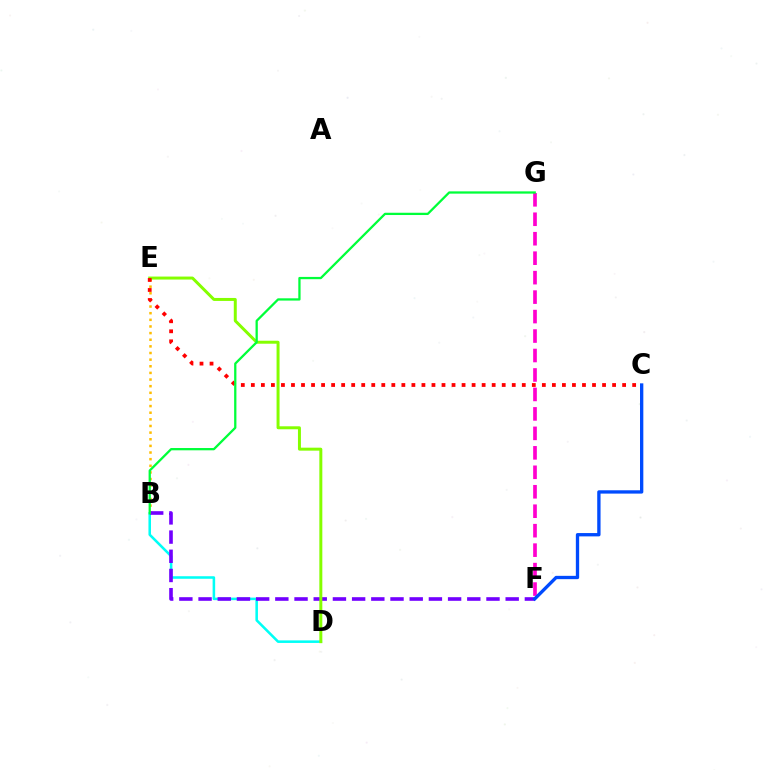{('B', 'E'): [{'color': '#ffbd00', 'line_style': 'dotted', 'thickness': 1.8}], ('B', 'D'): [{'color': '#00fff6', 'line_style': 'solid', 'thickness': 1.84}], ('F', 'G'): [{'color': '#ff00cf', 'line_style': 'dashed', 'thickness': 2.64}], ('B', 'F'): [{'color': '#7200ff', 'line_style': 'dashed', 'thickness': 2.61}], ('D', 'E'): [{'color': '#84ff00', 'line_style': 'solid', 'thickness': 2.14}], ('C', 'E'): [{'color': '#ff0000', 'line_style': 'dotted', 'thickness': 2.73}], ('B', 'G'): [{'color': '#00ff39', 'line_style': 'solid', 'thickness': 1.64}], ('C', 'F'): [{'color': '#004bff', 'line_style': 'solid', 'thickness': 2.39}]}